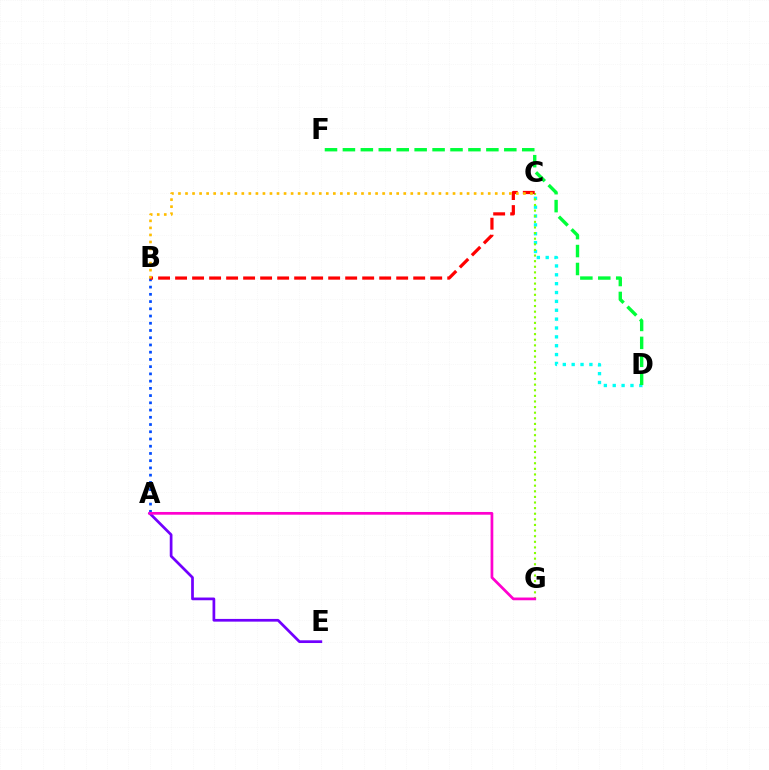{('C', 'D'): [{'color': '#00fff6', 'line_style': 'dotted', 'thickness': 2.41}], ('A', 'B'): [{'color': '#004bff', 'line_style': 'dotted', 'thickness': 1.97}], ('C', 'G'): [{'color': '#84ff00', 'line_style': 'dotted', 'thickness': 1.53}], ('D', 'F'): [{'color': '#00ff39', 'line_style': 'dashed', 'thickness': 2.44}], ('A', 'E'): [{'color': '#7200ff', 'line_style': 'solid', 'thickness': 1.96}], ('B', 'C'): [{'color': '#ff0000', 'line_style': 'dashed', 'thickness': 2.31}, {'color': '#ffbd00', 'line_style': 'dotted', 'thickness': 1.91}], ('A', 'G'): [{'color': '#ff00cf', 'line_style': 'solid', 'thickness': 1.97}]}